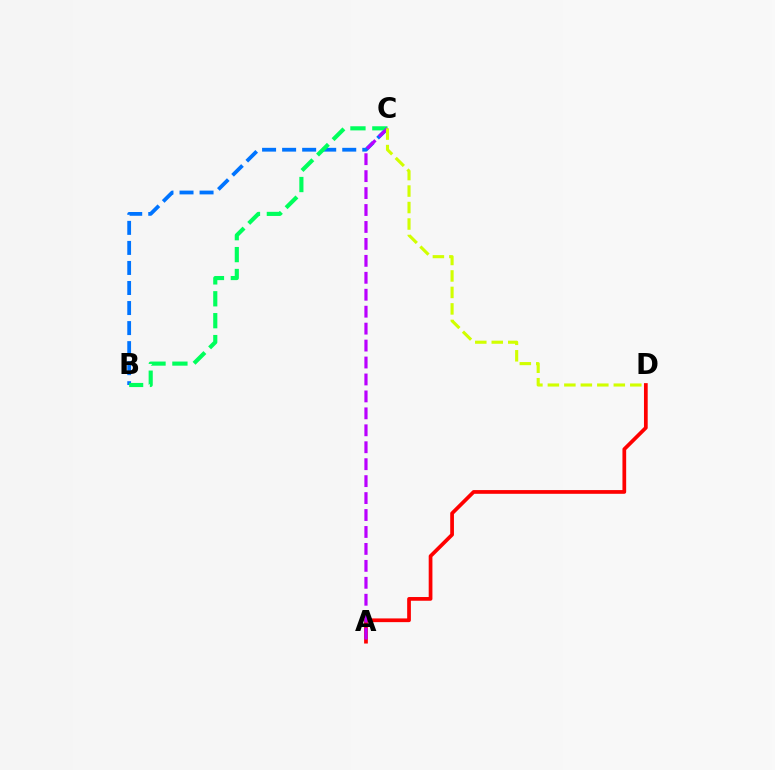{('B', 'C'): [{'color': '#0074ff', 'line_style': 'dashed', 'thickness': 2.72}, {'color': '#00ff5c', 'line_style': 'dashed', 'thickness': 2.98}], ('A', 'D'): [{'color': '#ff0000', 'line_style': 'solid', 'thickness': 2.68}], ('A', 'C'): [{'color': '#b900ff', 'line_style': 'dashed', 'thickness': 2.3}], ('C', 'D'): [{'color': '#d1ff00', 'line_style': 'dashed', 'thickness': 2.24}]}